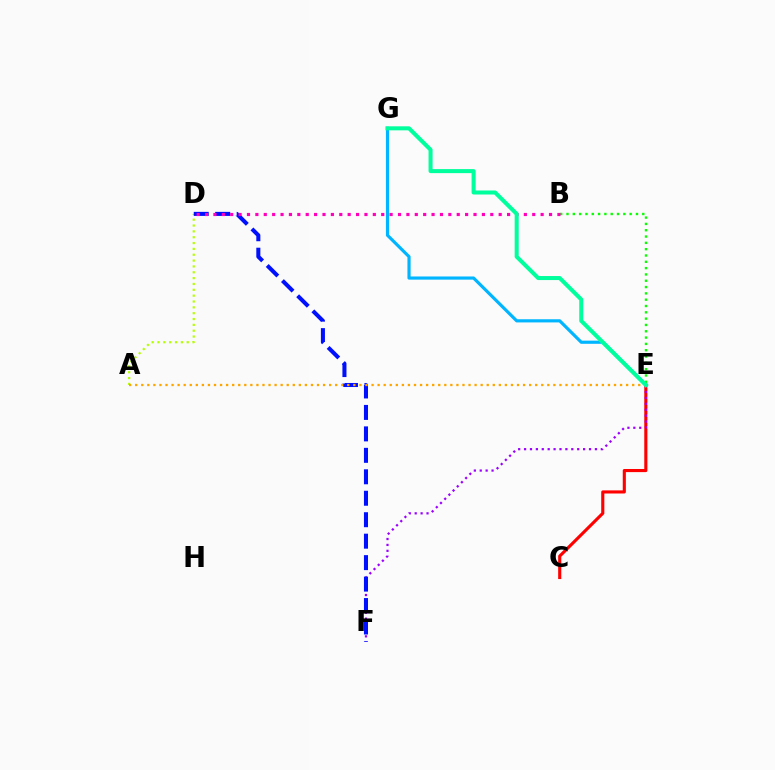{('C', 'E'): [{'color': '#ff0000', 'line_style': 'solid', 'thickness': 2.24}], ('E', 'F'): [{'color': '#9b00ff', 'line_style': 'dotted', 'thickness': 1.6}], ('E', 'G'): [{'color': '#00b5ff', 'line_style': 'solid', 'thickness': 2.28}, {'color': '#00ff9d', 'line_style': 'solid', 'thickness': 2.9}], ('A', 'D'): [{'color': '#b3ff00', 'line_style': 'dotted', 'thickness': 1.59}], ('D', 'F'): [{'color': '#0010ff', 'line_style': 'dashed', 'thickness': 2.92}], ('B', 'E'): [{'color': '#08ff00', 'line_style': 'dotted', 'thickness': 1.72}], ('A', 'E'): [{'color': '#ffa500', 'line_style': 'dotted', 'thickness': 1.65}], ('B', 'D'): [{'color': '#ff00bd', 'line_style': 'dotted', 'thickness': 2.28}]}